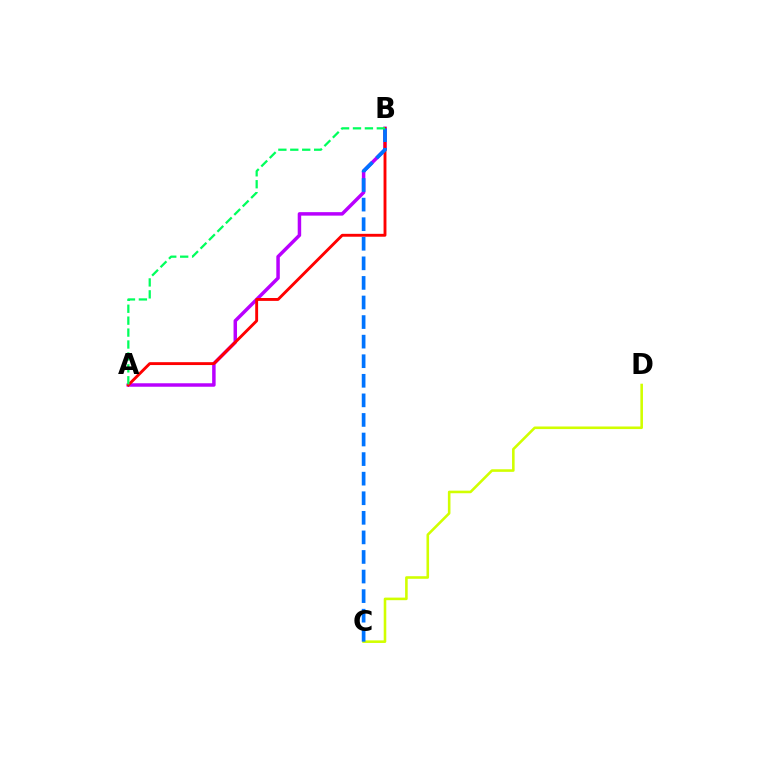{('A', 'B'): [{'color': '#b900ff', 'line_style': 'solid', 'thickness': 2.51}, {'color': '#ff0000', 'line_style': 'solid', 'thickness': 2.07}, {'color': '#00ff5c', 'line_style': 'dashed', 'thickness': 1.62}], ('C', 'D'): [{'color': '#d1ff00', 'line_style': 'solid', 'thickness': 1.86}], ('B', 'C'): [{'color': '#0074ff', 'line_style': 'dashed', 'thickness': 2.66}]}